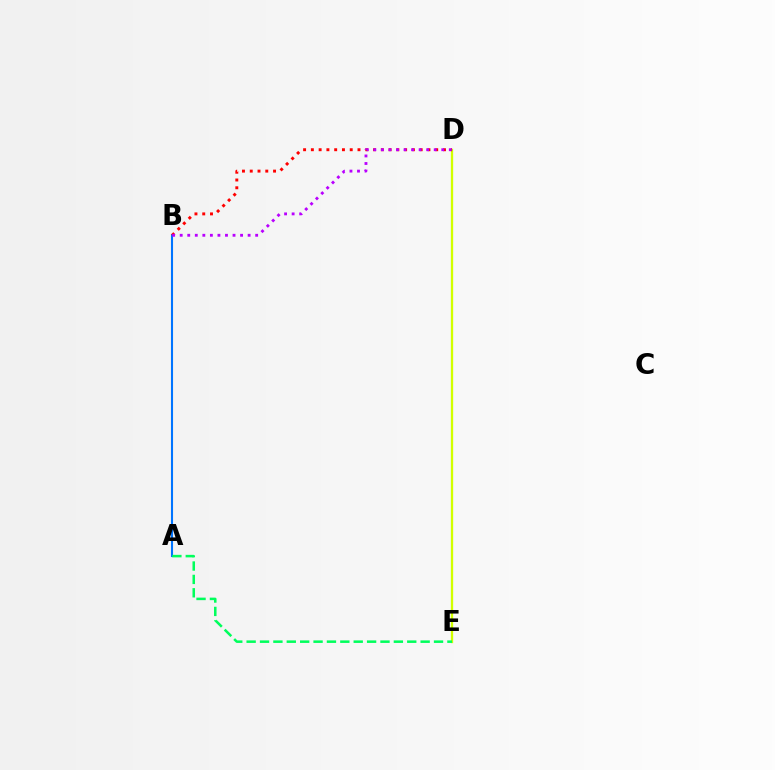{('D', 'E'): [{'color': '#d1ff00', 'line_style': 'solid', 'thickness': 1.66}], ('A', 'B'): [{'color': '#0074ff', 'line_style': 'solid', 'thickness': 1.5}], ('B', 'D'): [{'color': '#ff0000', 'line_style': 'dotted', 'thickness': 2.11}, {'color': '#b900ff', 'line_style': 'dotted', 'thickness': 2.05}], ('A', 'E'): [{'color': '#00ff5c', 'line_style': 'dashed', 'thickness': 1.82}]}